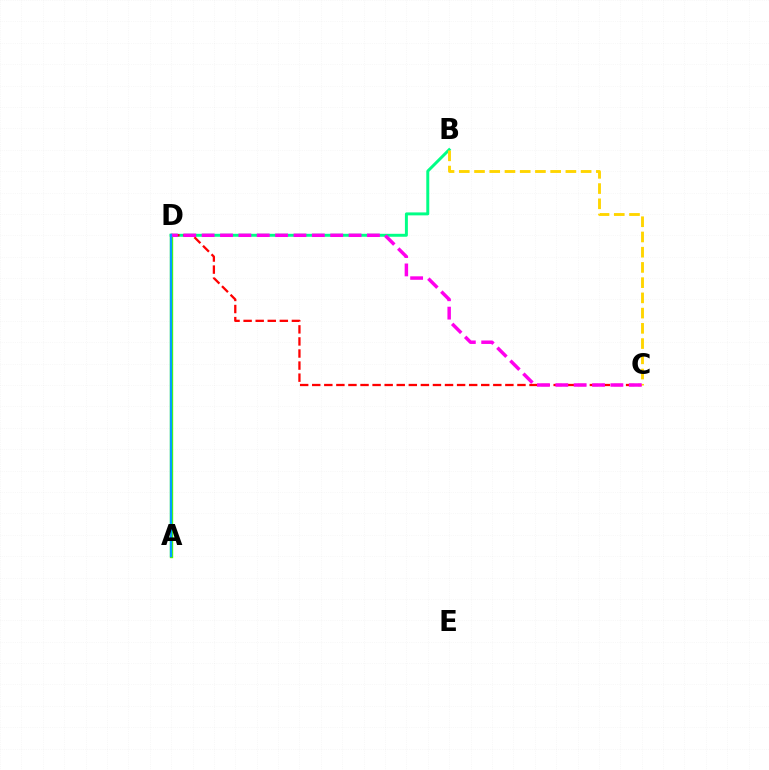{('B', 'D'): [{'color': '#00ff86', 'line_style': 'solid', 'thickness': 2.13}], ('C', 'D'): [{'color': '#ff0000', 'line_style': 'dashed', 'thickness': 1.64}, {'color': '#ff00ed', 'line_style': 'dashed', 'thickness': 2.49}], ('A', 'D'): [{'color': '#3700ff', 'line_style': 'dotted', 'thickness': 1.86}, {'color': '#4fff00', 'line_style': 'solid', 'thickness': 2.42}, {'color': '#009eff', 'line_style': 'solid', 'thickness': 1.66}], ('B', 'C'): [{'color': '#ffd500', 'line_style': 'dashed', 'thickness': 2.07}]}